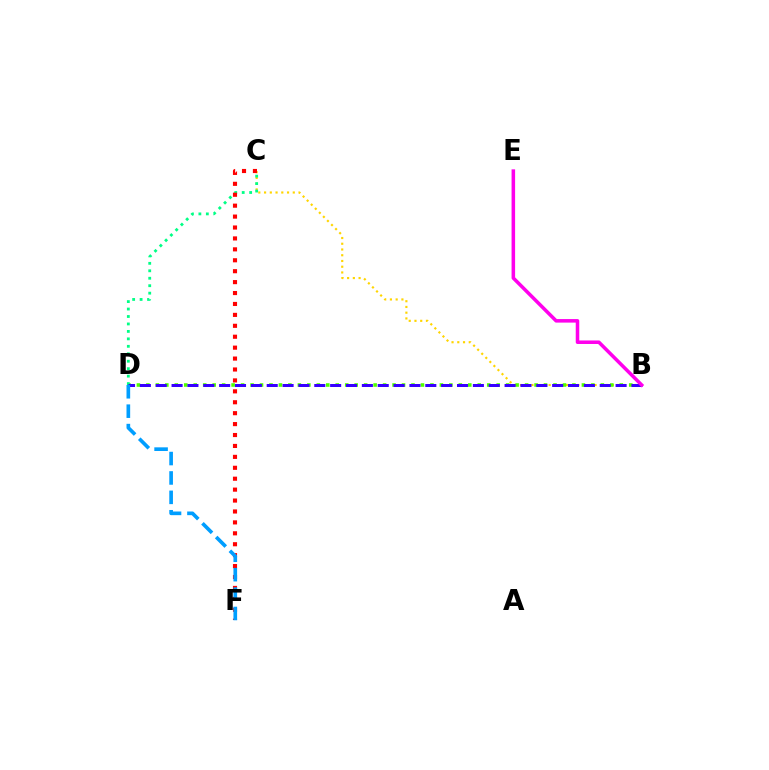{('B', 'C'): [{'color': '#ffd500', 'line_style': 'dotted', 'thickness': 1.56}], ('B', 'D'): [{'color': '#4fff00', 'line_style': 'dotted', 'thickness': 2.57}, {'color': '#3700ff', 'line_style': 'dashed', 'thickness': 2.15}], ('C', 'D'): [{'color': '#00ff86', 'line_style': 'dotted', 'thickness': 2.03}], ('C', 'F'): [{'color': '#ff0000', 'line_style': 'dotted', 'thickness': 2.97}], ('D', 'F'): [{'color': '#009eff', 'line_style': 'dashed', 'thickness': 2.64}], ('B', 'E'): [{'color': '#ff00ed', 'line_style': 'solid', 'thickness': 2.54}]}